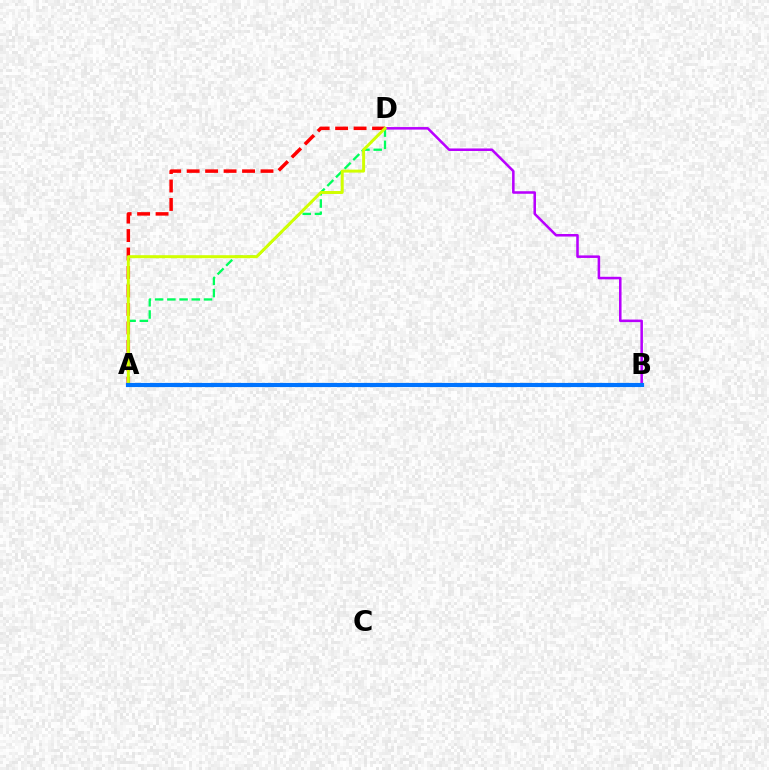{('A', 'D'): [{'color': '#ff0000', 'line_style': 'dashed', 'thickness': 2.51}, {'color': '#00ff5c', 'line_style': 'dashed', 'thickness': 1.66}, {'color': '#d1ff00', 'line_style': 'solid', 'thickness': 2.13}], ('B', 'D'): [{'color': '#b900ff', 'line_style': 'solid', 'thickness': 1.83}], ('A', 'B'): [{'color': '#0074ff', 'line_style': 'solid', 'thickness': 2.99}]}